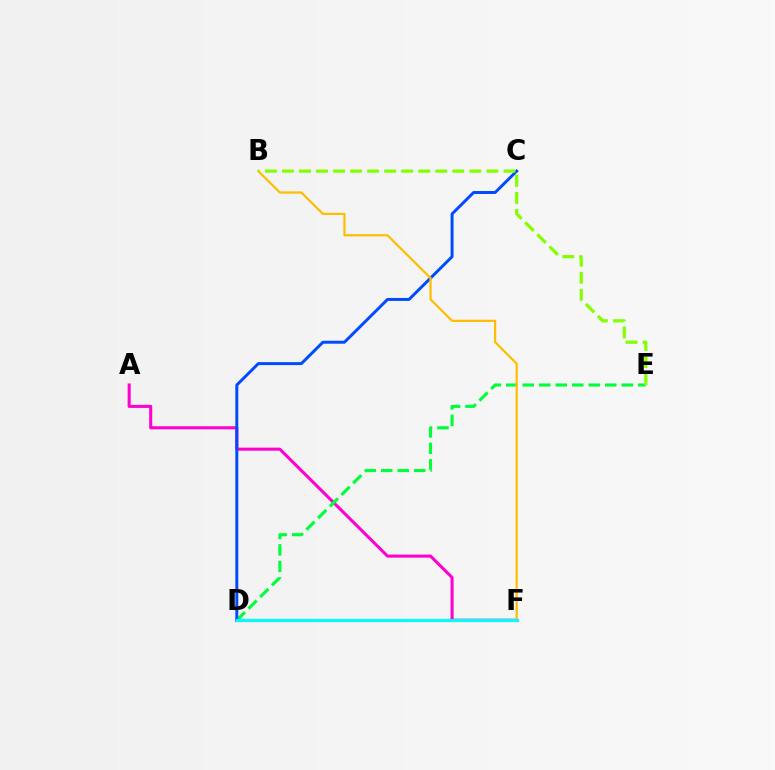{('A', 'F'): [{'color': '#ff00cf', 'line_style': 'solid', 'thickness': 2.2}], ('D', 'F'): [{'color': '#7200ff', 'line_style': 'solid', 'thickness': 2.26}, {'color': '#ff0000', 'line_style': 'solid', 'thickness': 2.13}, {'color': '#00fff6', 'line_style': 'solid', 'thickness': 2.18}], ('D', 'E'): [{'color': '#00ff39', 'line_style': 'dashed', 'thickness': 2.24}], ('C', 'D'): [{'color': '#004bff', 'line_style': 'solid', 'thickness': 2.14}], ('B', 'F'): [{'color': '#ffbd00', 'line_style': 'solid', 'thickness': 1.59}], ('B', 'E'): [{'color': '#84ff00', 'line_style': 'dashed', 'thickness': 2.31}]}